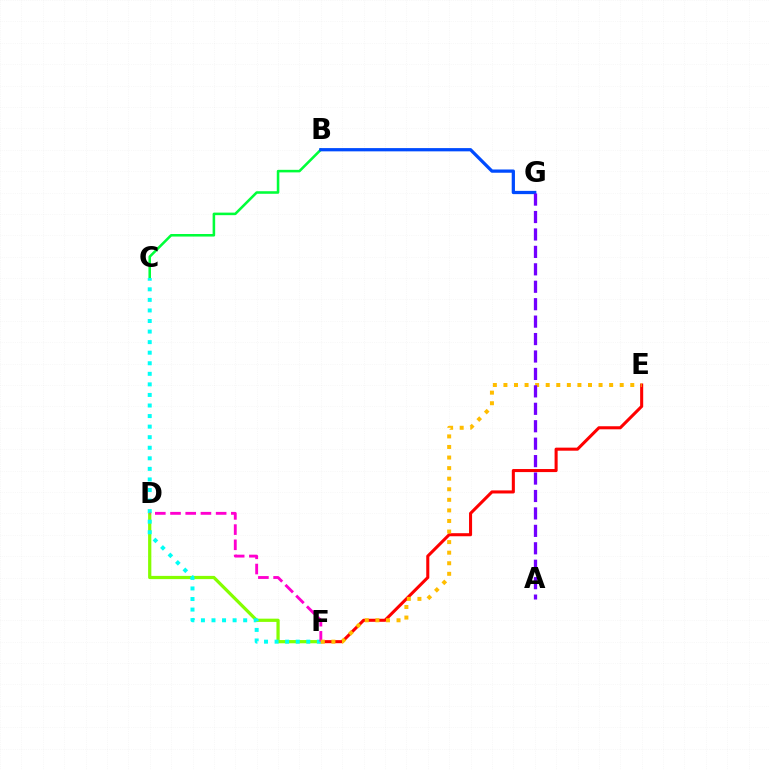{('E', 'F'): [{'color': '#ff0000', 'line_style': 'solid', 'thickness': 2.2}, {'color': '#ffbd00', 'line_style': 'dotted', 'thickness': 2.87}], ('D', 'F'): [{'color': '#84ff00', 'line_style': 'solid', 'thickness': 2.33}, {'color': '#ff00cf', 'line_style': 'dashed', 'thickness': 2.07}], ('B', 'C'): [{'color': '#00ff39', 'line_style': 'solid', 'thickness': 1.84}], ('C', 'F'): [{'color': '#00fff6', 'line_style': 'dotted', 'thickness': 2.87}], ('B', 'G'): [{'color': '#004bff', 'line_style': 'solid', 'thickness': 2.34}], ('A', 'G'): [{'color': '#7200ff', 'line_style': 'dashed', 'thickness': 2.37}]}